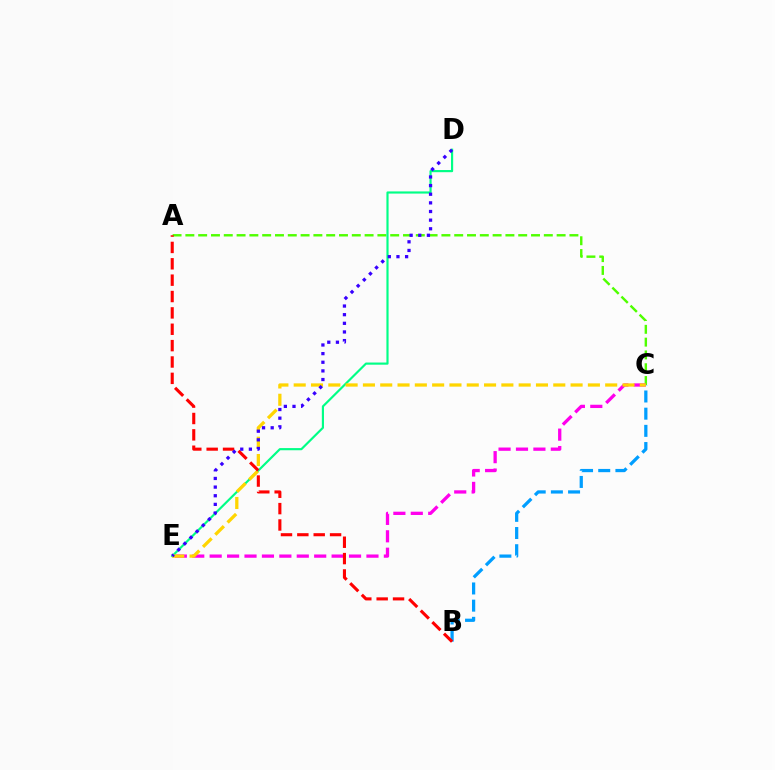{('A', 'C'): [{'color': '#4fff00', 'line_style': 'dashed', 'thickness': 1.74}], ('C', 'E'): [{'color': '#ff00ed', 'line_style': 'dashed', 'thickness': 2.37}, {'color': '#ffd500', 'line_style': 'dashed', 'thickness': 2.35}], ('D', 'E'): [{'color': '#00ff86', 'line_style': 'solid', 'thickness': 1.56}, {'color': '#3700ff', 'line_style': 'dotted', 'thickness': 2.35}], ('B', 'C'): [{'color': '#009eff', 'line_style': 'dashed', 'thickness': 2.33}], ('A', 'B'): [{'color': '#ff0000', 'line_style': 'dashed', 'thickness': 2.22}]}